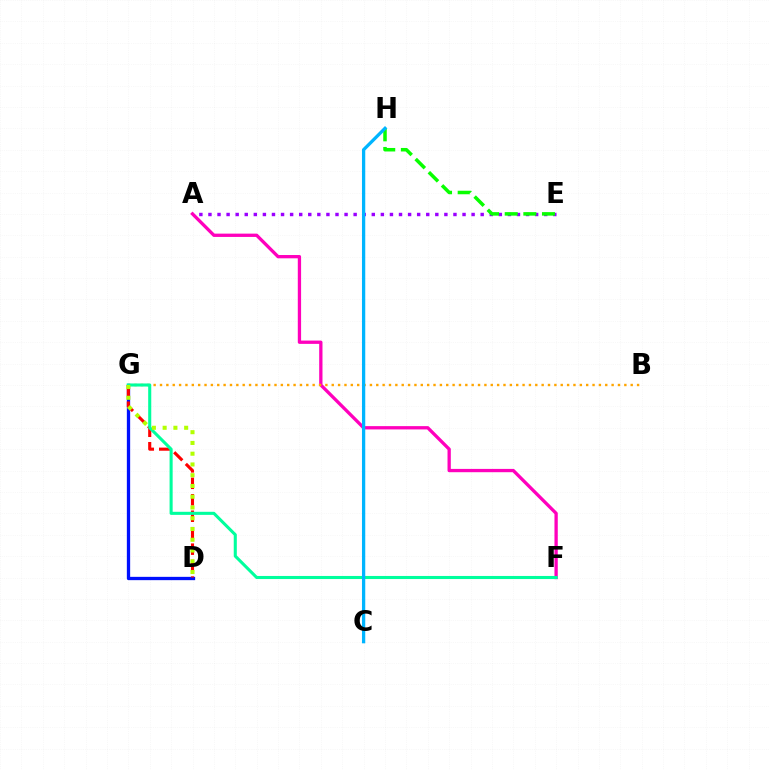{('A', 'F'): [{'color': '#ff00bd', 'line_style': 'solid', 'thickness': 2.38}], ('A', 'E'): [{'color': '#9b00ff', 'line_style': 'dotted', 'thickness': 2.47}], ('E', 'H'): [{'color': '#08ff00', 'line_style': 'dashed', 'thickness': 2.53}], ('D', 'G'): [{'color': '#0010ff', 'line_style': 'solid', 'thickness': 2.38}, {'color': '#ff0000', 'line_style': 'dashed', 'thickness': 2.24}, {'color': '#b3ff00', 'line_style': 'dotted', 'thickness': 2.92}], ('B', 'G'): [{'color': '#ffa500', 'line_style': 'dotted', 'thickness': 1.73}], ('F', 'G'): [{'color': '#00ff9d', 'line_style': 'solid', 'thickness': 2.21}], ('C', 'H'): [{'color': '#00b5ff', 'line_style': 'solid', 'thickness': 2.36}]}